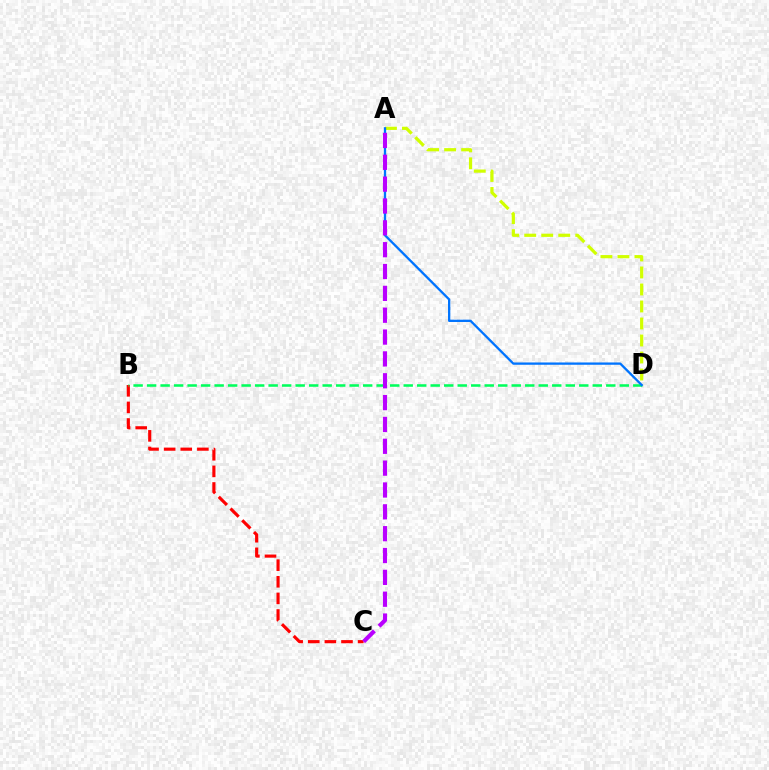{('B', 'C'): [{'color': '#ff0000', 'line_style': 'dashed', 'thickness': 2.26}], ('A', 'D'): [{'color': '#d1ff00', 'line_style': 'dashed', 'thickness': 2.31}, {'color': '#0074ff', 'line_style': 'solid', 'thickness': 1.66}], ('B', 'D'): [{'color': '#00ff5c', 'line_style': 'dashed', 'thickness': 1.83}], ('A', 'C'): [{'color': '#b900ff', 'line_style': 'dashed', 'thickness': 2.97}]}